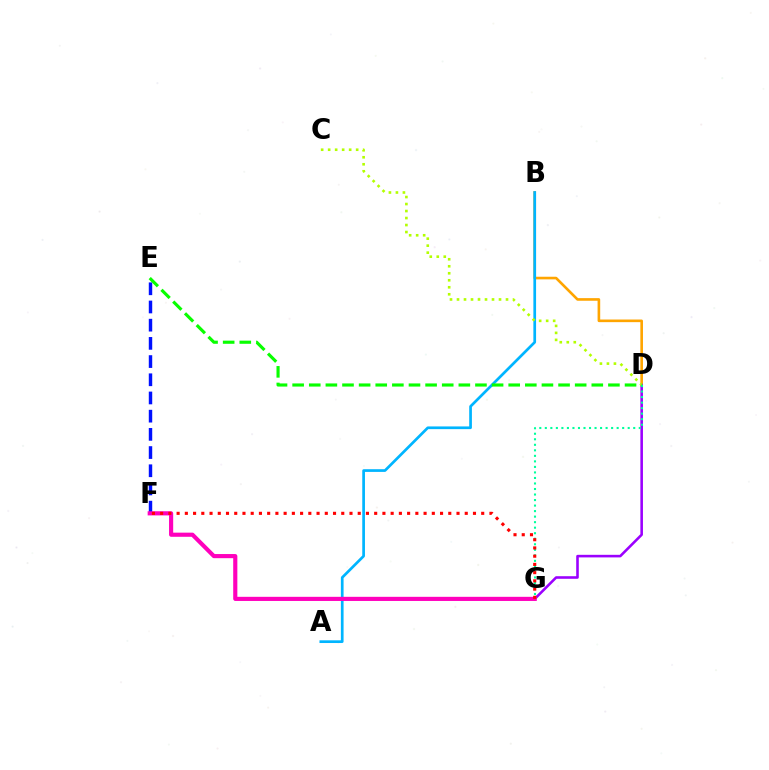{('B', 'D'): [{'color': '#ffa500', 'line_style': 'solid', 'thickness': 1.89}], ('E', 'F'): [{'color': '#0010ff', 'line_style': 'dashed', 'thickness': 2.47}], ('D', 'G'): [{'color': '#9b00ff', 'line_style': 'solid', 'thickness': 1.86}, {'color': '#00ff9d', 'line_style': 'dotted', 'thickness': 1.5}], ('A', 'B'): [{'color': '#00b5ff', 'line_style': 'solid', 'thickness': 1.95}], ('C', 'D'): [{'color': '#b3ff00', 'line_style': 'dotted', 'thickness': 1.9}], ('F', 'G'): [{'color': '#ff00bd', 'line_style': 'solid', 'thickness': 2.98}, {'color': '#ff0000', 'line_style': 'dotted', 'thickness': 2.24}], ('D', 'E'): [{'color': '#08ff00', 'line_style': 'dashed', 'thickness': 2.26}]}